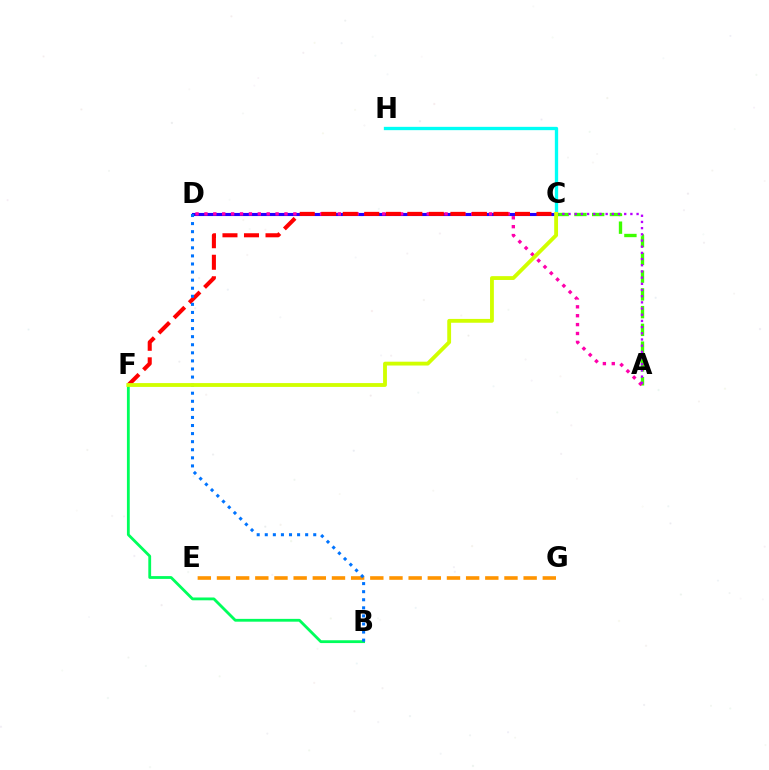{('C', 'D'): [{'color': '#2500ff', 'line_style': 'solid', 'thickness': 2.24}], ('C', 'H'): [{'color': '#00fff6', 'line_style': 'solid', 'thickness': 2.39}], ('A', 'C'): [{'color': '#3dff00', 'line_style': 'dashed', 'thickness': 2.41}, {'color': '#b900ff', 'line_style': 'dotted', 'thickness': 1.68}], ('B', 'F'): [{'color': '#00ff5c', 'line_style': 'solid', 'thickness': 2.03}], ('A', 'D'): [{'color': '#ff00ac', 'line_style': 'dotted', 'thickness': 2.42}], ('C', 'F'): [{'color': '#ff0000', 'line_style': 'dashed', 'thickness': 2.92}, {'color': '#d1ff00', 'line_style': 'solid', 'thickness': 2.76}], ('E', 'G'): [{'color': '#ff9400', 'line_style': 'dashed', 'thickness': 2.6}], ('B', 'D'): [{'color': '#0074ff', 'line_style': 'dotted', 'thickness': 2.19}]}